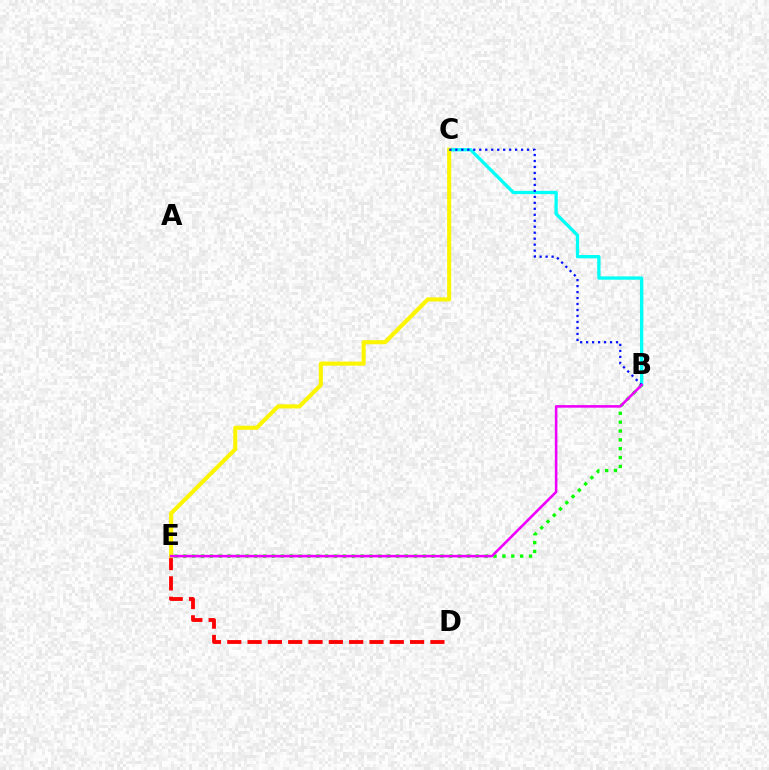{('B', 'C'): [{'color': '#00fff6', 'line_style': 'solid', 'thickness': 2.37}, {'color': '#0010ff', 'line_style': 'dotted', 'thickness': 1.62}], ('D', 'E'): [{'color': '#ff0000', 'line_style': 'dashed', 'thickness': 2.76}], ('B', 'E'): [{'color': '#08ff00', 'line_style': 'dotted', 'thickness': 2.41}, {'color': '#ee00ff', 'line_style': 'solid', 'thickness': 1.85}], ('C', 'E'): [{'color': '#fcf500', 'line_style': 'solid', 'thickness': 2.94}]}